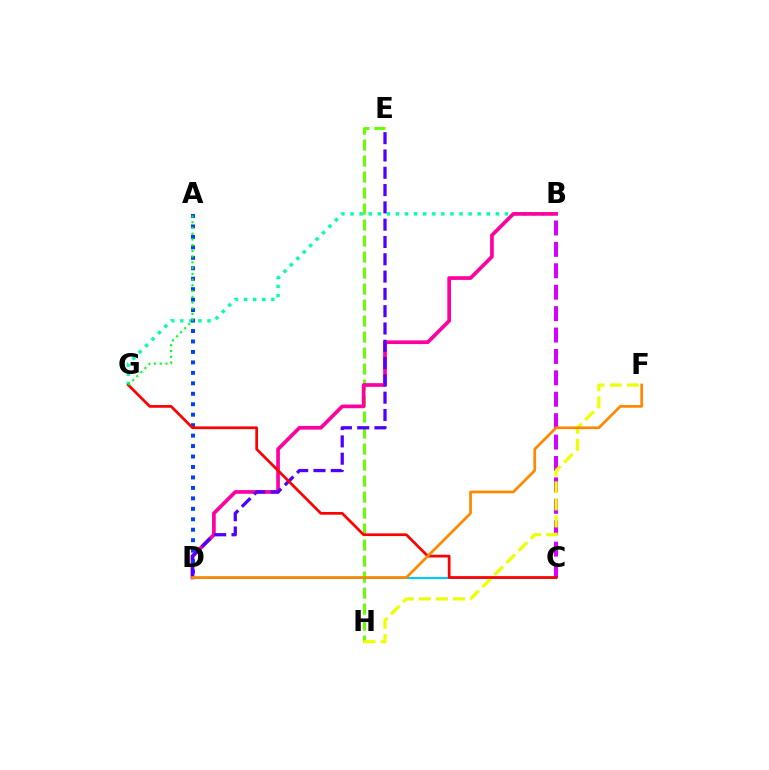{('E', 'H'): [{'color': '#66ff00', 'line_style': 'dashed', 'thickness': 2.17}], ('B', 'G'): [{'color': '#00ffaf', 'line_style': 'dotted', 'thickness': 2.47}], ('B', 'D'): [{'color': '#ff00a0', 'line_style': 'solid', 'thickness': 2.66}], ('B', 'C'): [{'color': '#d600ff', 'line_style': 'dashed', 'thickness': 2.91}], ('C', 'D'): [{'color': '#00c7ff', 'line_style': 'solid', 'thickness': 1.54}], ('A', 'D'): [{'color': '#003fff', 'line_style': 'dotted', 'thickness': 2.84}], ('D', 'E'): [{'color': '#4f00ff', 'line_style': 'dashed', 'thickness': 2.35}], ('F', 'H'): [{'color': '#eeff00', 'line_style': 'dashed', 'thickness': 2.32}], ('C', 'G'): [{'color': '#ff0000', 'line_style': 'solid', 'thickness': 1.96}], ('A', 'G'): [{'color': '#00ff27', 'line_style': 'dotted', 'thickness': 1.56}], ('D', 'F'): [{'color': '#ff8800', 'line_style': 'solid', 'thickness': 1.95}]}